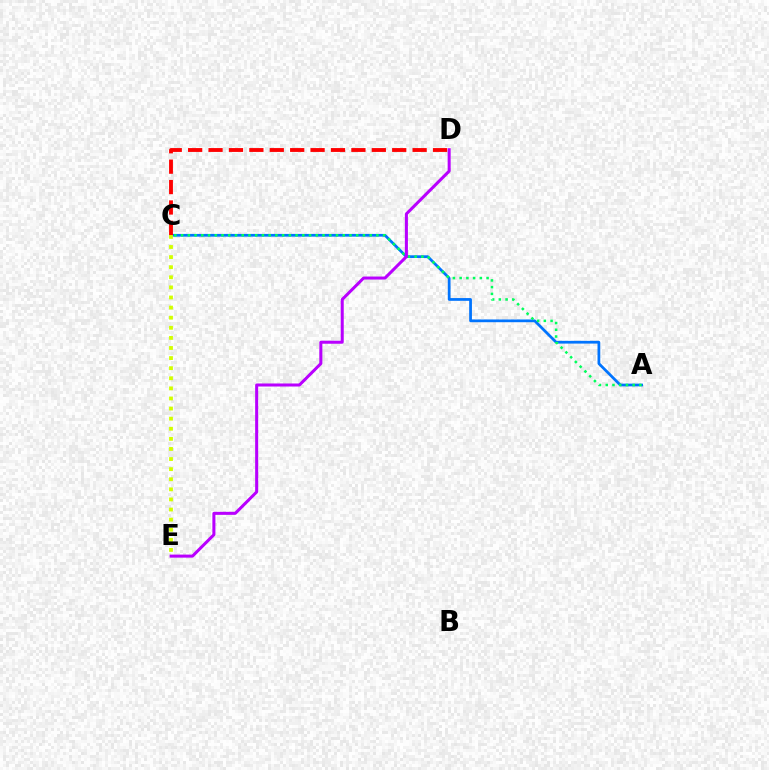{('A', 'C'): [{'color': '#0074ff', 'line_style': 'solid', 'thickness': 1.98}, {'color': '#00ff5c', 'line_style': 'dotted', 'thickness': 1.83}], ('C', 'D'): [{'color': '#ff0000', 'line_style': 'dashed', 'thickness': 2.77}], ('C', 'E'): [{'color': '#d1ff00', 'line_style': 'dotted', 'thickness': 2.74}], ('D', 'E'): [{'color': '#b900ff', 'line_style': 'solid', 'thickness': 2.18}]}